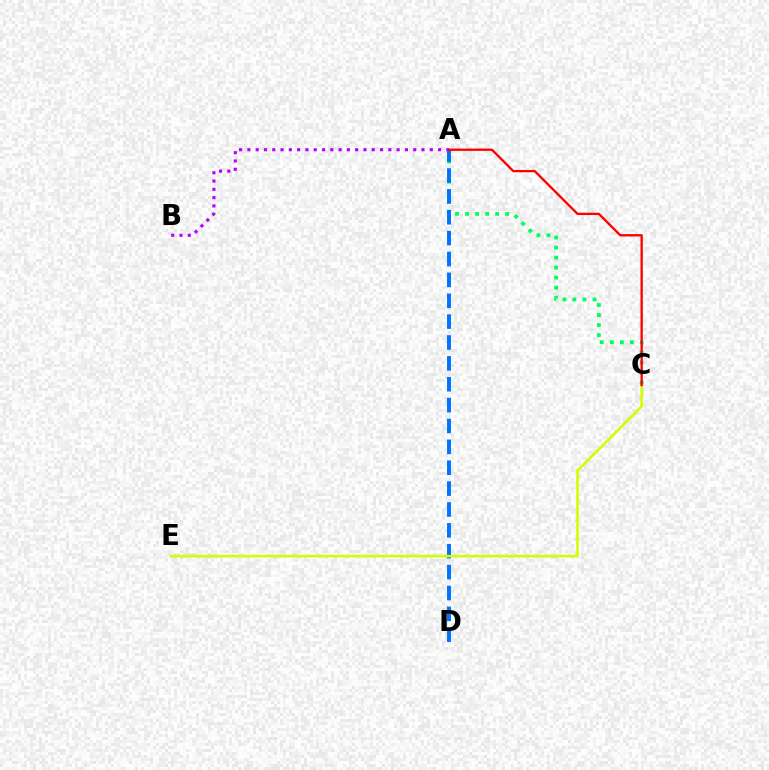{('A', 'C'): [{'color': '#00ff5c', 'line_style': 'dotted', 'thickness': 2.72}, {'color': '#ff0000', 'line_style': 'solid', 'thickness': 1.67}], ('A', 'D'): [{'color': '#0074ff', 'line_style': 'dashed', 'thickness': 2.84}], ('C', 'E'): [{'color': '#d1ff00', 'line_style': 'solid', 'thickness': 1.88}], ('A', 'B'): [{'color': '#b900ff', 'line_style': 'dotted', 'thickness': 2.25}]}